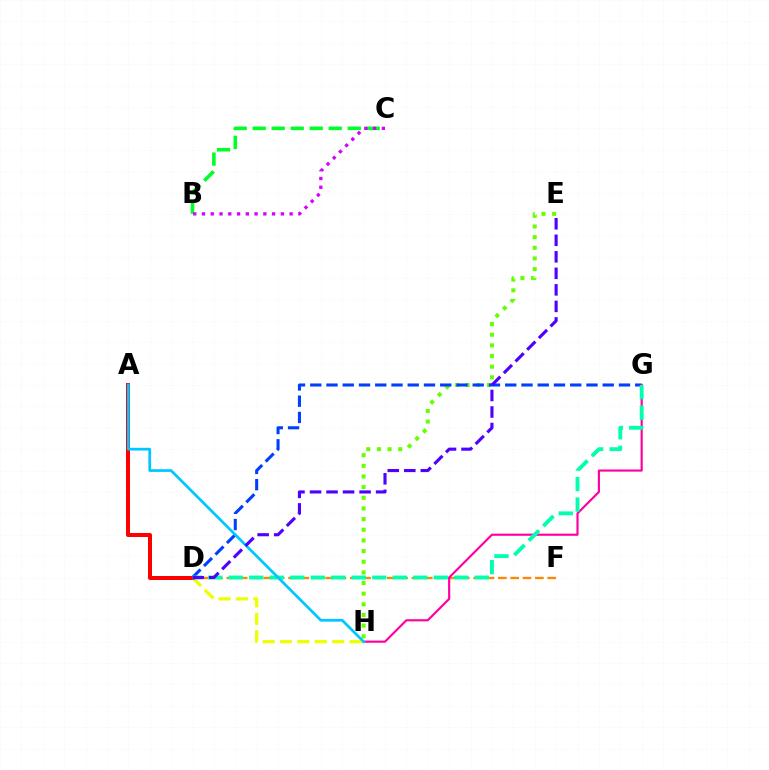{('D', 'F'): [{'color': '#ff8800', 'line_style': 'dashed', 'thickness': 1.68}], ('E', 'H'): [{'color': '#66ff00', 'line_style': 'dotted', 'thickness': 2.89}], ('D', 'G'): [{'color': '#003fff', 'line_style': 'dashed', 'thickness': 2.21}, {'color': '#00ffaf', 'line_style': 'dashed', 'thickness': 2.79}], ('B', 'C'): [{'color': '#00ff27', 'line_style': 'dashed', 'thickness': 2.58}, {'color': '#d600ff', 'line_style': 'dotted', 'thickness': 2.38}], ('D', 'H'): [{'color': '#eeff00', 'line_style': 'dashed', 'thickness': 2.36}], ('A', 'D'): [{'color': '#ff0000', 'line_style': 'solid', 'thickness': 2.89}], ('G', 'H'): [{'color': '#ff00a0', 'line_style': 'solid', 'thickness': 1.55}], ('A', 'H'): [{'color': '#00c7ff', 'line_style': 'solid', 'thickness': 1.97}], ('D', 'E'): [{'color': '#4f00ff', 'line_style': 'dashed', 'thickness': 2.24}]}